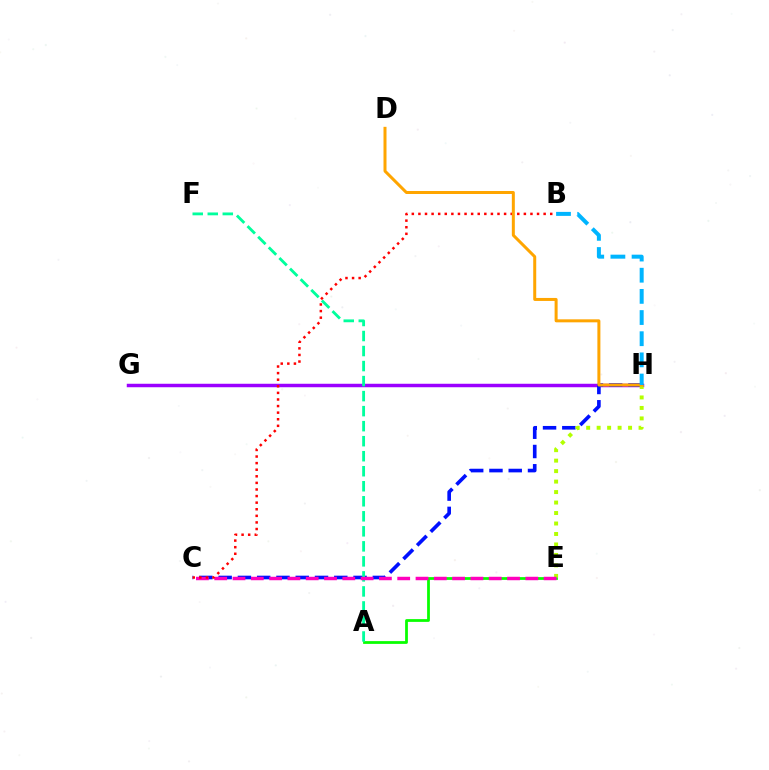{('A', 'E'): [{'color': '#08ff00', 'line_style': 'solid', 'thickness': 1.99}], ('G', 'H'): [{'color': '#9b00ff', 'line_style': 'solid', 'thickness': 2.51}], ('C', 'H'): [{'color': '#0010ff', 'line_style': 'dashed', 'thickness': 2.62}], ('A', 'F'): [{'color': '#00ff9d', 'line_style': 'dashed', 'thickness': 2.04}], ('E', 'H'): [{'color': '#b3ff00', 'line_style': 'dotted', 'thickness': 2.85}], ('C', 'E'): [{'color': '#ff00bd', 'line_style': 'dashed', 'thickness': 2.49}], ('B', 'C'): [{'color': '#ff0000', 'line_style': 'dotted', 'thickness': 1.79}], ('D', 'H'): [{'color': '#ffa500', 'line_style': 'solid', 'thickness': 2.16}], ('B', 'H'): [{'color': '#00b5ff', 'line_style': 'dashed', 'thickness': 2.87}]}